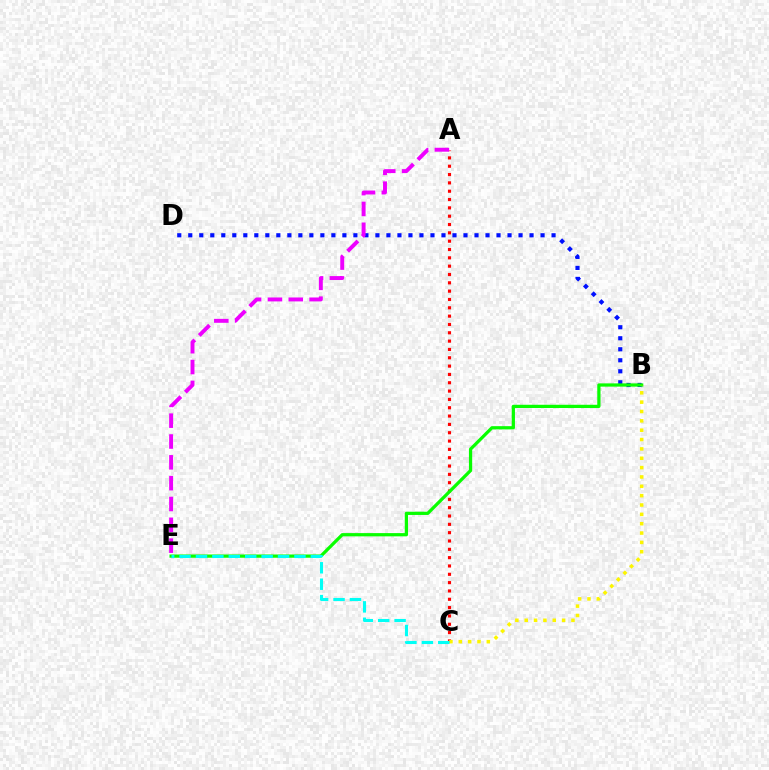{('A', 'C'): [{'color': '#ff0000', 'line_style': 'dotted', 'thickness': 2.26}], ('B', 'D'): [{'color': '#0010ff', 'line_style': 'dotted', 'thickness': 2.99}], ('A', 'E'): [{'color': '#ee00ff', 'line_style': 'dashed', 'thickness': 2.83}], ('B', 'E'): [{'color': '#08ff00', 'line_style': 'solid', 'thickness': 2.33}], ('B', 'C'): [{'color': '#fcf500', 'line_style': 'dotted', 'thickness': 2.54}], ('C', 'E'): [{'color': '#00fff6', 'line_style': 'dashed', 'thickness': 2.23}]}